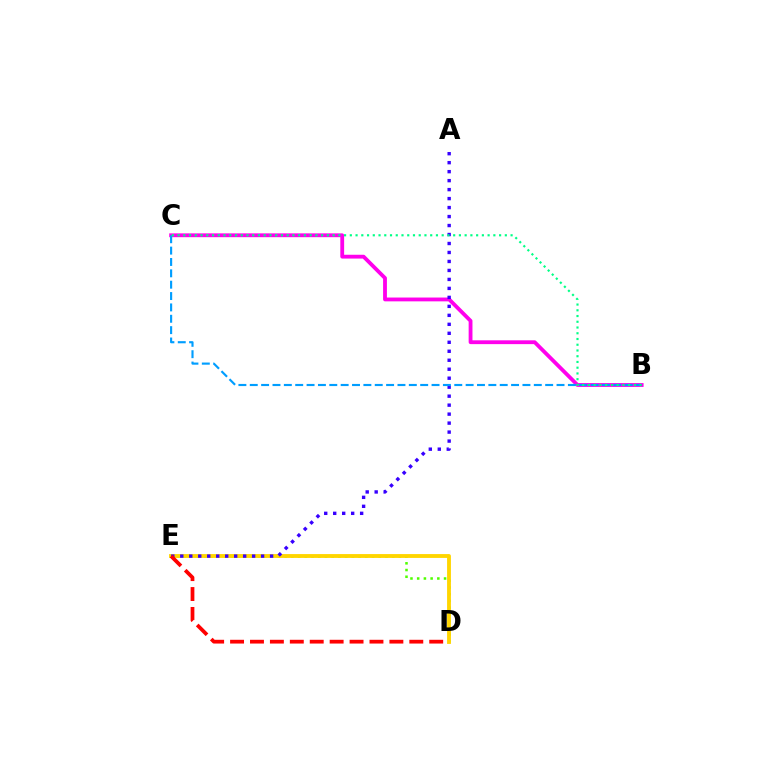{('B', 'C'): [{'color': '#ff00ed', 'line_style': 'solid', 'thickness': 2.75}, {'color': '#009eff', 'line_style': 'dashed', 'thickness': 1.54}, {'color': '#00ff86', 'line_style': 'dotted', 'thickness': 1.56}], ('D', 'E'): [{'color': '#4fff00', 'line_style': 'dotted', 'thickness': 1.83}, {'color': '#ffd500', 'line_style': 'solid', 'thickness': 2.77}, {'color': '#ff0000', 'line_style': 'dashed', 'thickness': 2.71}], ('A', 'E'): [{'color': '#3700ff', 'line_style': 'dotted', 'thickness': 2.44}]}